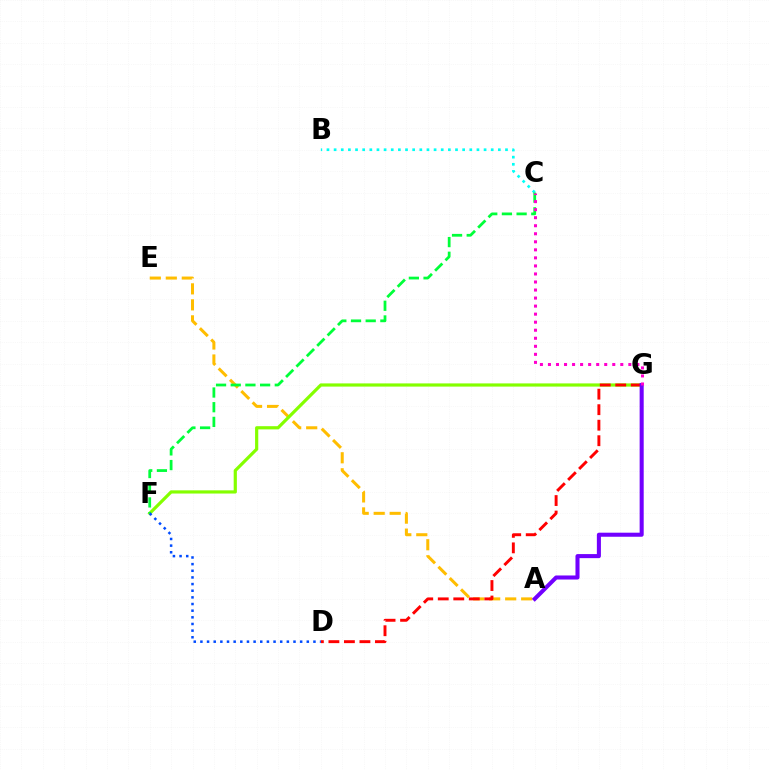{('A', 'E'): [{'color': '#ffbd00', 'line_style': 'dashed', 'thickness': 2.17}], ('B', 'C'): [{'color': '#00fff6', 'line_style': 'dotted', 'thickness': 1.94}], ('F', 'G'): [{'color': '#84ff00', 'line_style': 'solid', 'thickness': 2.3}], ('D', 'G'): [{'color': '#ff0000', 'line_style': 'dashed', 'thickness': 2.11}], ('C', 'F'): [{'color': '#00ff39', 'line_style': 'dashed', 'thickness': 1.99}], ('A', 'G'): [{'color': '#7200ff', 'line_style': 'solid', 'thickness': 2.92}], ('C', 'G'): [{'color': '#ff00cf', 'line_style': 'dotted', 'thickness': 2.18}], ('D', 'F'): [{'color': '#004bff', 'line_style': 'dotted', 'thickness': 1.81}]}